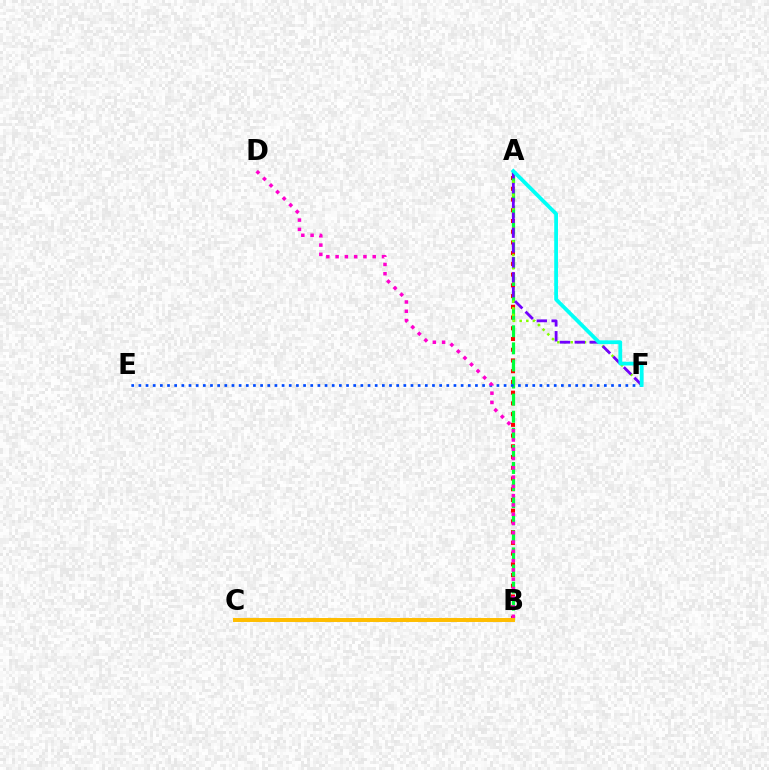{('A', 'B'): [{'color': '#ff0000', 'line_style': 'dotted', 'thickness': 2.92}, {'color': '#00ff39', 'line_style': 'dashed', 'thickness': 2.32}], ('E', 'F'): [{'color': '#004bff', 'line_style': 'dotted', 'thickness': 1.95}], ('A', 'F'): [{'color': '#84ff00', 'line_style': 'dotted', 'thickness': 1.81}, {'color': '#7200ff', 'line_style': 'dashed', 'thickness': 2.02}, {'color': '#00fff6', 'line_style': 'solid', 'thickness': 2.73}], ('B', 'D'): [{'color': '#ff00cf', 'line_style': 'dotted', 'thickness': 2.52}], ('B', 'C'): [{'color': '#ffbd00', 'line_style': 'solid', 'thickness': 2.85}]}